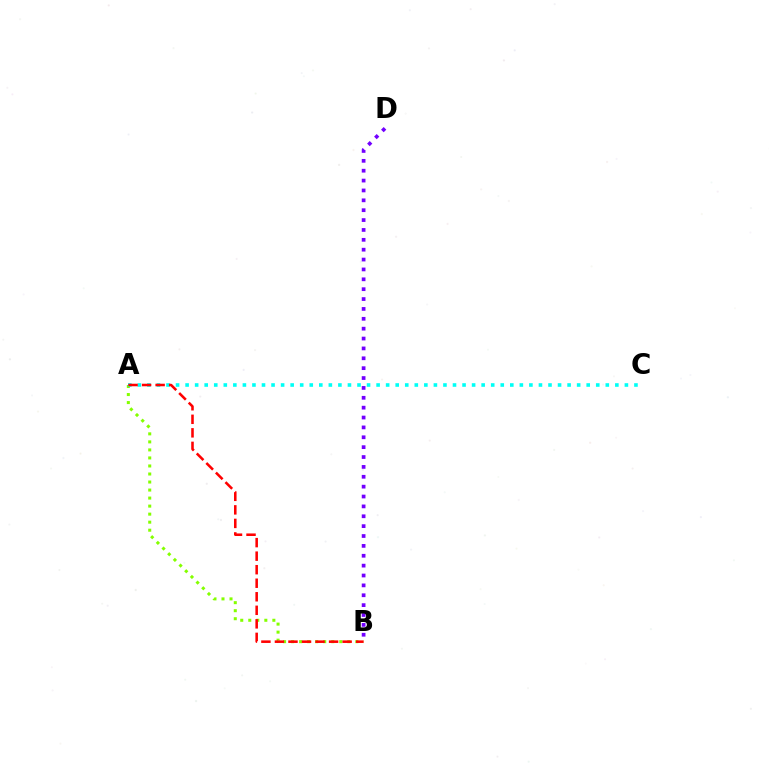{('A', 'B'): [{'color': '#84ff00', 'line_style': 'dotted', 'thickness': 2.18}, {'color': '#ff0000', 'line_style': 'dashed', 'thickness': 1.84}], ('A', 'C'): [{'color': '#00fff6', 'line_style': 'dotted', 'thickness': 2.59}], ('B', 'D'): [{'color': '#7200ff', 'line_style': 'dotted', 'thickness': 2.68}]}